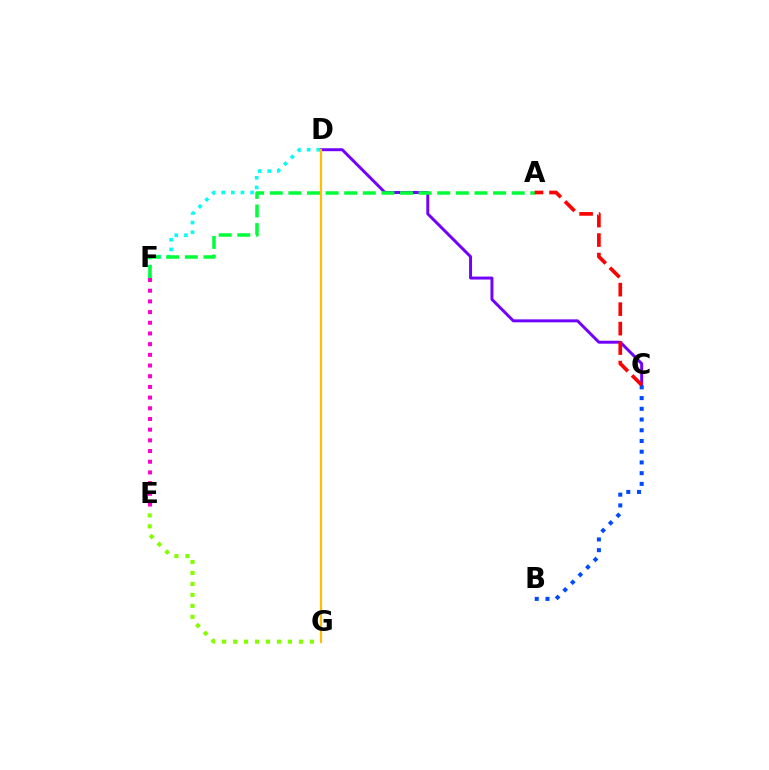{('C', 'D'): [{'color': '#7200ff', 'line_style': 'solid', 'thickness': 2.13}], ('B', 'C'): [{'color': '#004bff', 'line_style': 'dotted', 'thickness': 2.91}], ('D', 'F'): [{'color': '#00fff6', 'line_style': 'dotted', 'thickness': 2.62}], ('A', 'F'): [{'color': '#00ff39', 'line_style': 'dashed', 'thickness': 2.53}], ('E', 'F'): [{'color': '#ff00cf', 'line_style': 'dotted', 'thickness': 2.9}], ('D', 'G'): [{'color': '#ffbd00', 'line_style': 'solid', 'thickness': 1.57}], ('A', 'C'): [{'color': '#ff0000', 'line_style': 'dashed', 'thickness': 2.65}], ('E', 'G'): [{'color': '#84ff00', 'line_style': 'dotted', 'thickness': 2.98}]}